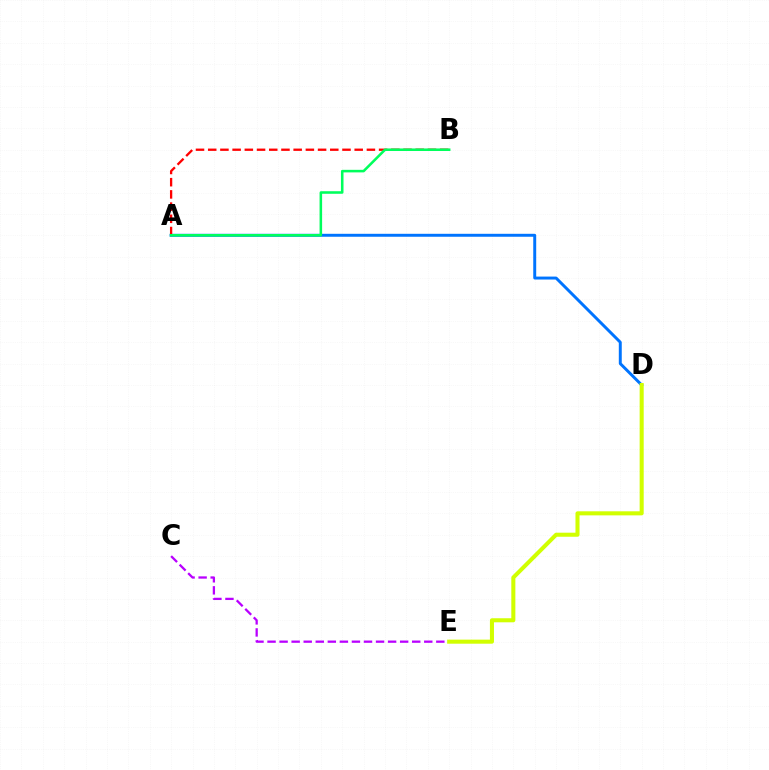{('A', 'D'): [{'color': '#0074ff', 'line_style': 'solid', 'thickness': 2.13}], ('A', 'B'): [{'color': '#ff0000', 'line_style': 'dashed', 'thickness': 1.66}, {'color': '#00ff5c', 'line_style': 'solid', 'thickness': 1.84}], ('C', 'E'): [{'color': '#b900ff', 'line_style': 'dashed', 'thickness': 1.64}], ('D', 'E'): [{'color': '#d1ff00', 'line_style': 'solid', 'thickness': 2.92}]}